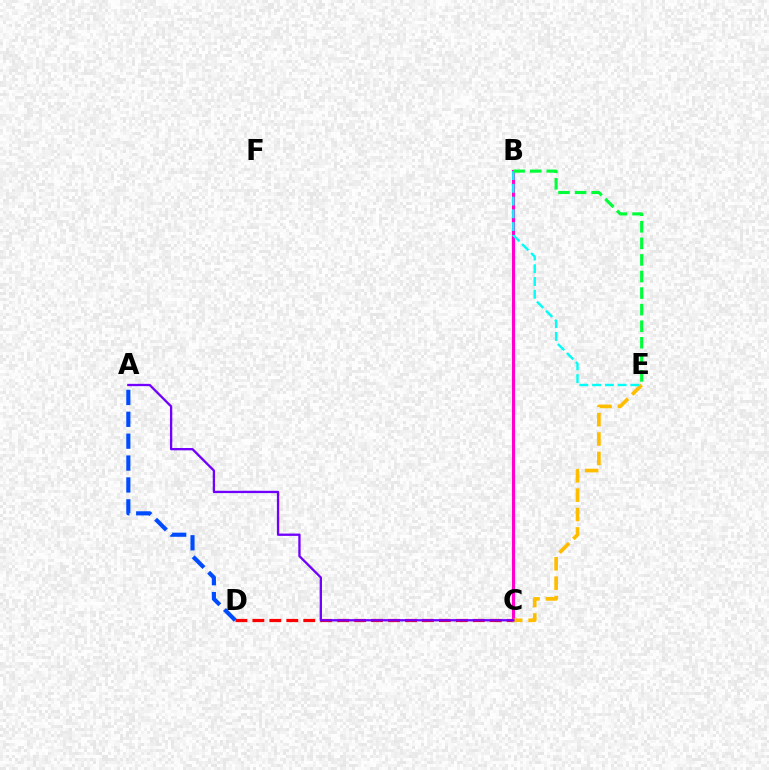{('C', 'D'): [{'color': '#ff0000', 'line_style': 'dashed', 'thickness': 2.3}], ('B', 'C'): [{'color': '#84ff00', 'line_style': 'solid', 'thickness': 2.39}, {'color': '#ff00cf', 'line_style': 'solid', 'thickness': 2.16}], ('C', 'E'): [{'color': '#ffbd00', 'line_style': 'dashed', 'thickness': 2.63}], ('A', 'C'): [{'color': '#7200ff', 'line_style': 'solid', 'thickness': 1.66}], ('B', 'E'): [{'color': '#00fff6', 'line_style': 'dashed', 'thickness': 1.73}, {'color': '#00ff39', 'line_style': 'dashed', 'thickness': 2.25}], ('A', 'D'): [{'color': '#004bff', 'line_style': 'dashed', 'thickness': 2.97}]}